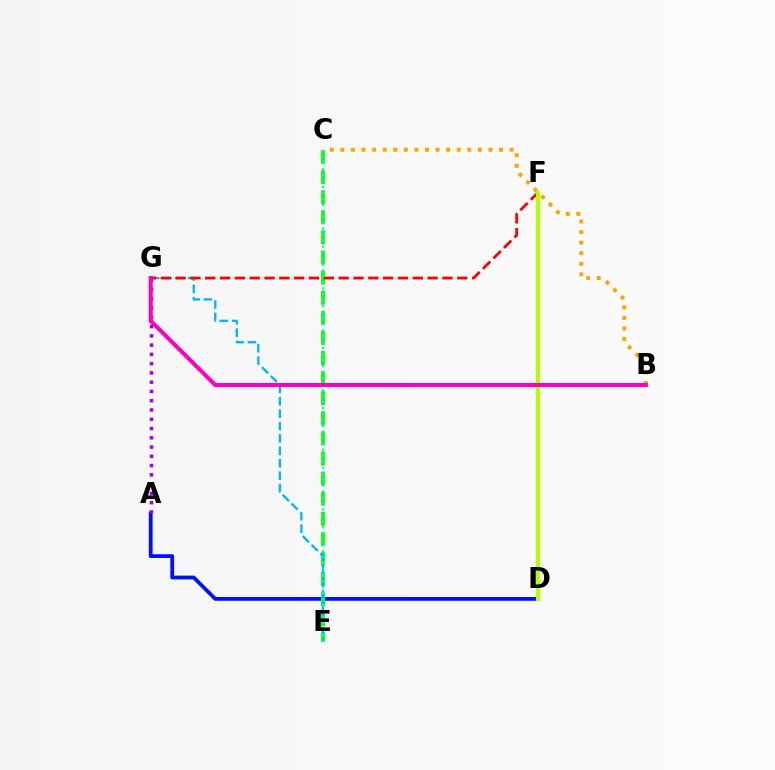{('A', 'D'): [{'color': '#0010ff', 'line_style': 'solid', 'thickness': 2.72}], ('C', 'E'): [{'color': '#08ff00', 'line_style': 'dashed', 'thickness': 2.73}, {'color': '#00ff9d', 'line_style': 'dotted', 'thickness': 1.62}], ('E', 'G'): [{'color': '#00b5ff', 'line_style': 'dashed', 'thickness': 1.68}], ('B', 'C'): [{'color': '#ffa500', 'line_style': 'dotted', 'thickness': 2.87}], ('F', 'G'): [{'color': '#ff0000', 'line_style': 'dashed', 'thickness': 2.01}], ('D', 'F'): [{'color': '#b3ff00', 'line_style': 'solid', 'thickness': 2.98}], ('A', 'G'): [{'color': '#9b00ff', 'line_style': 'dotted', 'thickness': 2.52}], ('B', 'G'): [{'color': '#ff00bd', 'line_style': 'solid', 'thickness': 2.93}]}